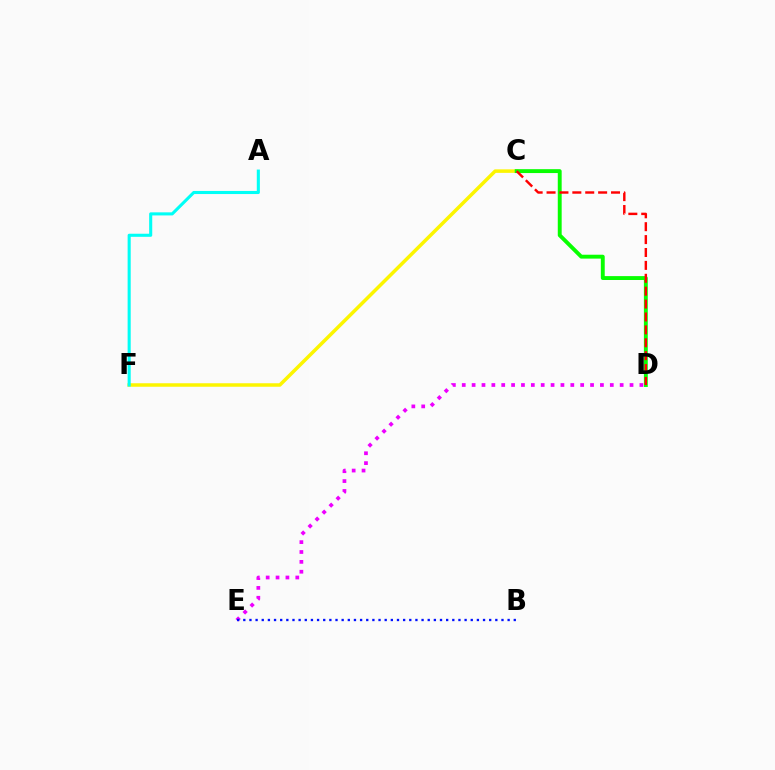{('C', 'F'): [{'color': '#fcf500', 'line_style': 'solid', 'thickness': 2.52}], ('C', 'D'): [{'color': '#08ff00', 'line_style': 'solid', 'thickness': 2.8}, {'color': '#ff0000', 'line_style': 'dashed', 'thickness': 1.75}], ('A', 'F'): [{'color': '#00fff6', 'line_style': 'solid', 'thickness': 2.22}], ('D', 'E'): [{'color': '#ee00ff', 'line_style': 'dotted', 'thickness': 2.68}], ('B', 'E'): [{'color': '#0010ff', 'line_style': 'dotted', 'thickness': 1.67}]}